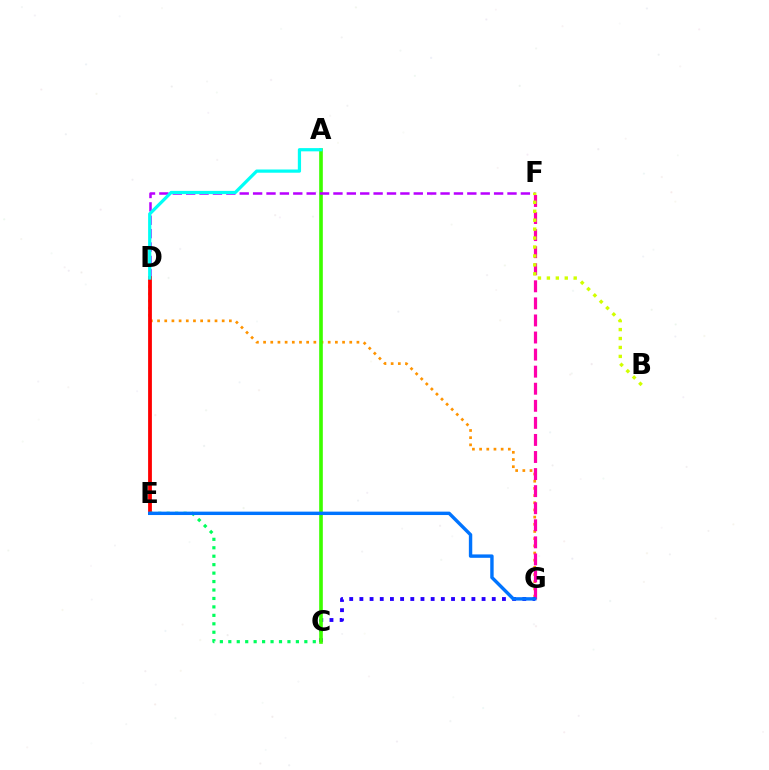{('D', 'G'): [{'color': '#ff9400', 'line_style': 'dotted', 'thickness': 1.95}], ('F', 'G'): [{'color': '#ff00ac', 'line_style': 'dashed', 'thickness': 2.32}], ('C', 'G'): [{'color': '#2500ff', 'line_style': 'dotted', 'thickness': 2.77}], ('A', 'C'): [{'color': '#3dff00', 'line_style': 'solid', 'thickness': 2.62}], ('D', 'F'): [{'color': '#b900ff', 'line_style': 'dashed', 'thickness': 1.82}], ('D', 'E'): [{'color': '#ff0000', 'line_style': 'solid', 'thickness': 2.73}], ('B', 'F'): [{'color': '#d1ff00', 'line_style': 'dotted', 'thickness': 2.43}], ('C', 'E'): [{'color': '#00ff5c', 'line_style': 'dotted', 'thickness': 2.3}], ('A', 'D'): [{'color': '#00fff6', 'line_style': 'solid', 'thickness': 2.32}], ('E', 'G'): [{'color': '#0074ff', 'line_style': 'solid', 'thickness': 2.45}]}